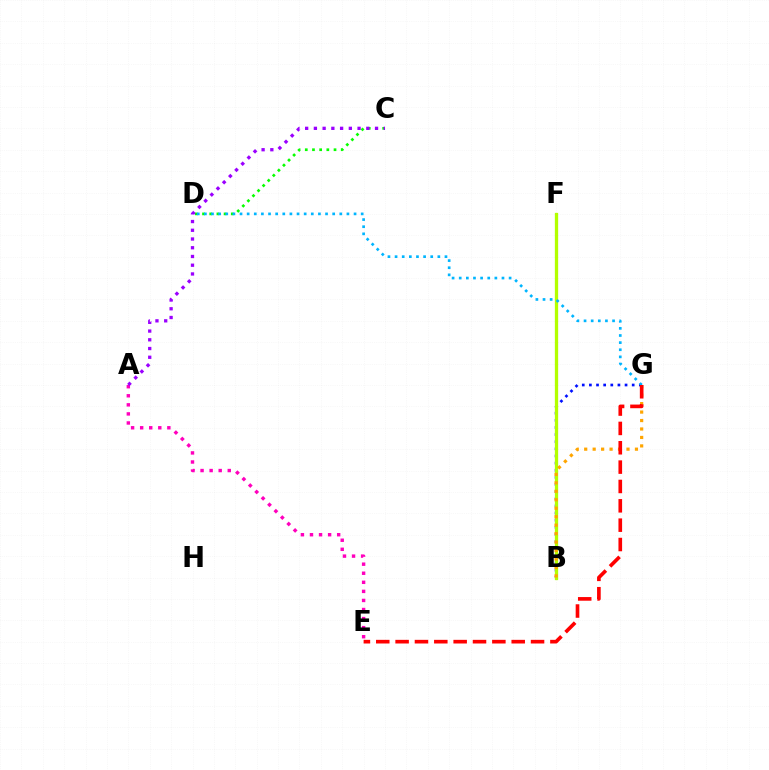{('B', 'F'): [{'color': '#00ff9d', 'line_style': 'dashed', 'thickness': 2.18}, {'color': '#b3ff00', 'line_style': 'solid', 'thickness': 2.35}], ('B', 'G'): [{'color': '#0010ff', 'line_style': 'dotted', 'thickness': 1.94}, {'color': '#ffa500', 'line_style': 'dotted', 'thickness': 2.3}], ('A', 'E'): [{'color': '#ff00bd', 'line_style': 'dotted', 'thickness': 2.46}], ('C', 'D'): [{'color': '#08ff00', 'line_style': 'dotted', 'thickness': 1.95}], ('A', 'C'): [{'color': '#9b00ff', 'line_style': 'dotted', 'thickness': 2.37}], ('D', 'G'): [{'color': '#00b5ff', 'line_style': 'dotted', 'thickness': 1.94}], ('E', 'G'): [{'color': '#ff0000', 'line_style': 'dashed', 'thickness': 2.63}]}